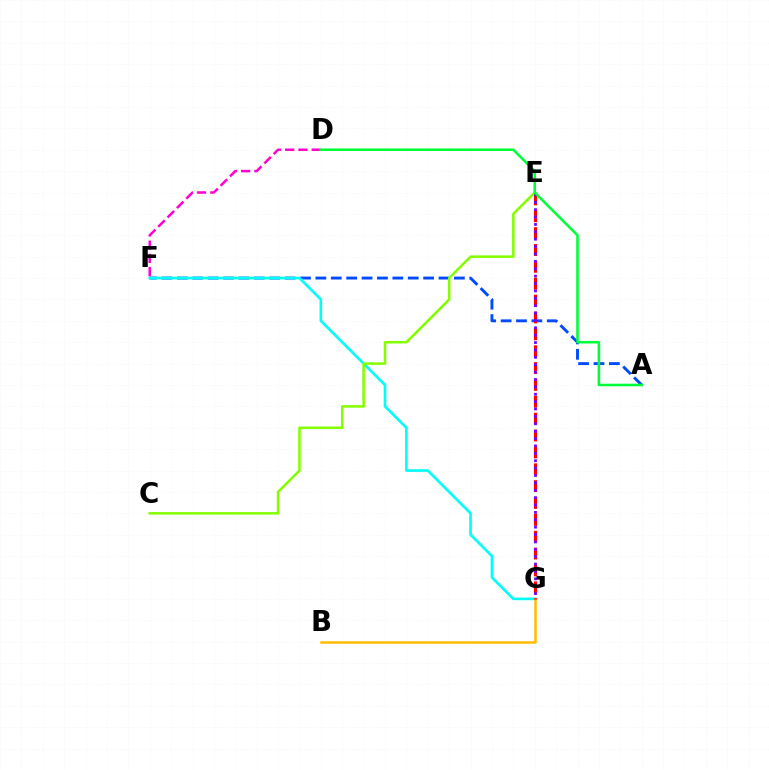{('A', 'F'): [{'color': '#004bff', 'line_style': 'dashed', 'thickness': 2.09}], ('F', 'G'): [{'color': '#00fff6', 'line_style': 'solid', 'thickness': 1.9}], ('B', 'G'): [{'color': '#ffbd00', 'line_style': 'solid', 'thickness': 1.8}], ('D', 'F'): [{'color': '#ff00cf', 'line_style': 'dashed', 'thickness': 1.8}], ('E', 'G'): [{'color': '#ff0000', 'line_style': 'dashed', 'thickness': 2.29}, {'color': '#7200ff', 'line_style': 'dotted', 'thickness': 2.01}], ('C', 'E'): [{'color': '#84ff00', 'line_style': 'solid', 'thickness': 1.83}], ('A', 'D'): [{'color': '#00ff39', 'line_style': 'solid', 'thickness': 1.85}]}